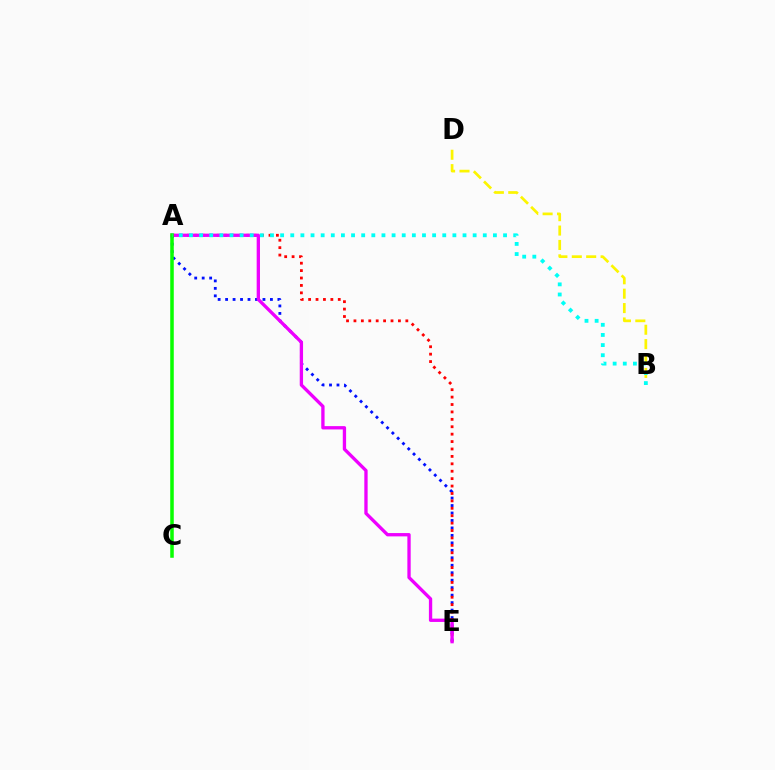{('B', 'D'): [{'color': '#fcf500', 'line_style': 'dashed', 'thickness': 1.96}], ('A', 'E'): [{'color': '#0010ff', 'line_style': 'dotted', 'thickness': 2.03}, {'color': '#ff0000', 'line_style': 'dotted', 'thickness': 2.01}, {'color': '#ee00ff', 'line_style': 'solid', 'thickness': 2.39}], ('A', 'C'): [{'color': '#08ff00', 'line_style': 'solid', 'thickness': 2.54}], ('A', 'B'): [{'color': '#00fff6', 'line_style': 'dotted', 'thickness': 2.75}]}